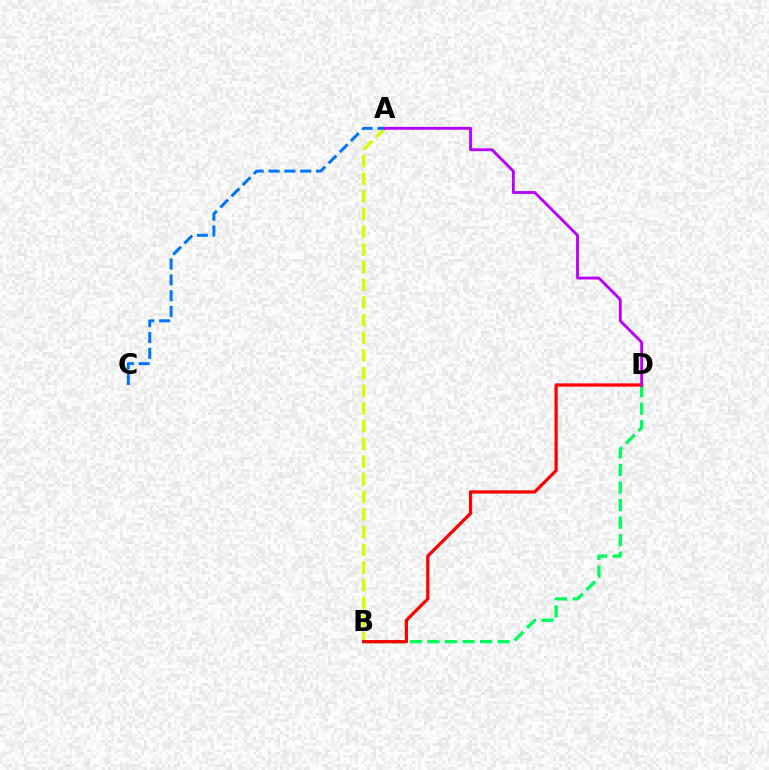{('B', 'D'): [{'color': '#00ff5c', 'line_style': 'dashed', 'thickness': 2.38}, {'color': '#ff0000', 'line_style': 'solid', 'thickness': 2.33}], ('A', 'B'): [{'color': '#d1ff00', 'line_style': 'dashed', 'thickness': 2.4}], ('A', 'C'): [{'color': '#0074ff', 'line_style': 'dashed', 'thickness': 2.15}], ('A', 'D'): [{'color': '#b900ff', 'line_style': 'solid', 'thickness': 2.05}]}